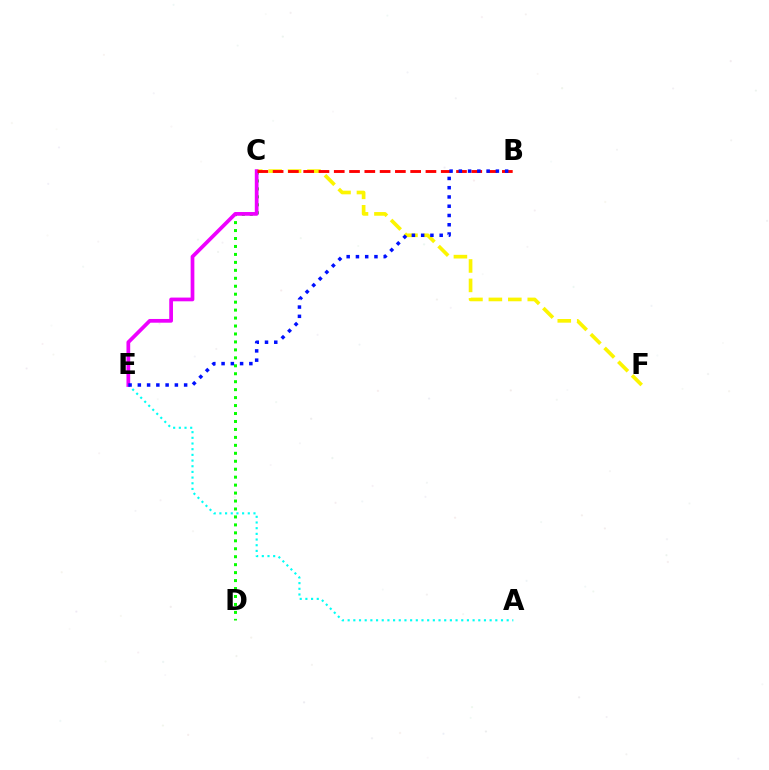{('C', 'F'): [{'color': '#fcf500', 'line_style': 'dashed', 'thickness': 2.64}], ('C', 'D'): [{'color': '#08ff00', 'line_style': 'dotted', 'thickness': 2.16}], ('A', 'E'): [{'color': '#00fff6', 'line_style': 'dotted', 'thickness': 1.54}], ('C', 'E'): [{'color': '#ee00ff', 'line_style': 'solid', 'thickness': 2.69}], ('B', 'C'): [{'color': '#ff0000', 'line_style': 'dashed', 'thickness': 2.08}], ('B', 'E'): [{'color': '#0010ff', 'line_style': 'dotted', 'thickness': 2.52}]}